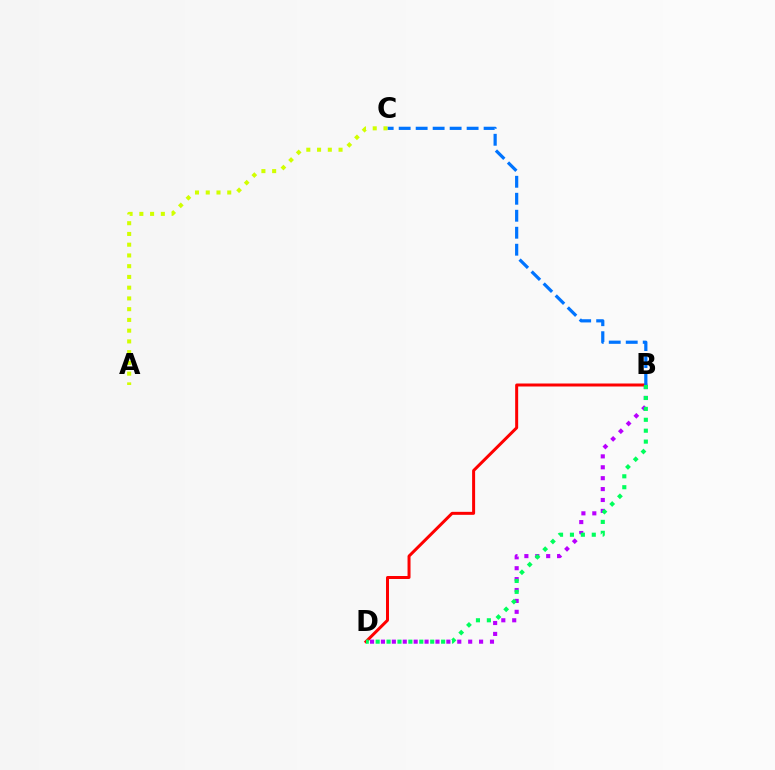{('B', 'D'): [{'color': '#b900ff', 'line_style': 'dotted', 'thickness': 2.96}, {'color': '#ff0000', 'line_style': 'solid', 'thickness': 2.16}, {'color': '#00ff5c', 'line_style': 'dotted', 'thickness': 2.96}], ('B', 'C'): [{'color': '#0074ff', 'line_style': 'dashed', 'thickness': 2.31}], ('A', 'C'): [{'color': '#d1ff00', 'line_style': 'dotted', 'thickness': 2.92}]}